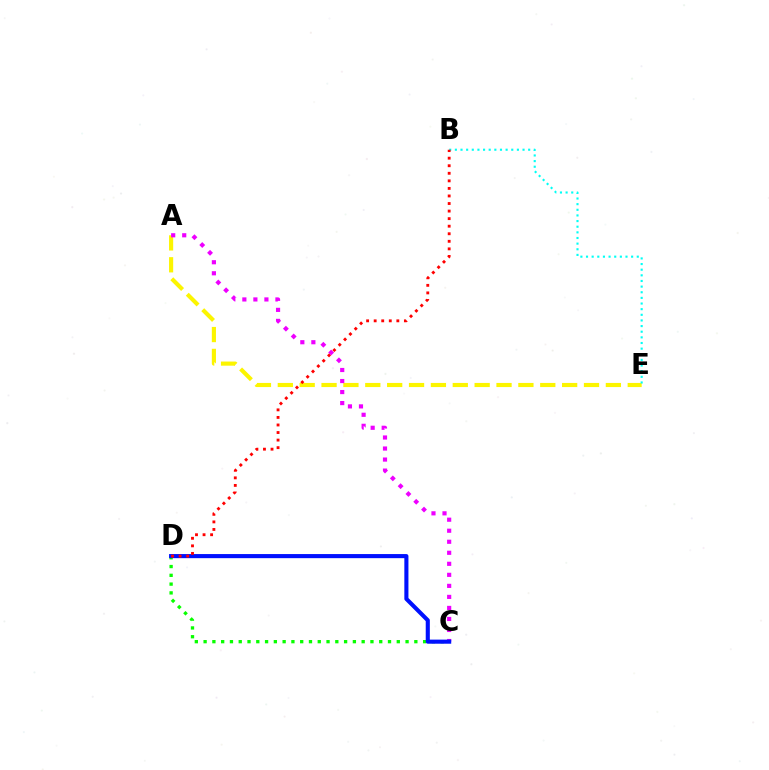{('A', 'E'): [{'color': '#fcf500', 'line_style': 'dashed', 'thickness': 2.97}], ('C', 'D'): [{'color': '#08ff00', 'line_style': 'dotted', 'thickness': 2.39}, {'color': '#0010ff', 'line_style': 'solid', 'thickness': 2.95}], ('A', 'C'): [{'color': '#ee00ff', 'line_style': 'dotted', 'thickness': 3.0}], ('B', 'E'): [{'color': '#00fff6', 'line_style': 'dotted', 'thickness': 1.53}], ('B', 'D'): [{'color': '#ff0000', 'line_style': 'dotted', 'thickness': 2.05}]}